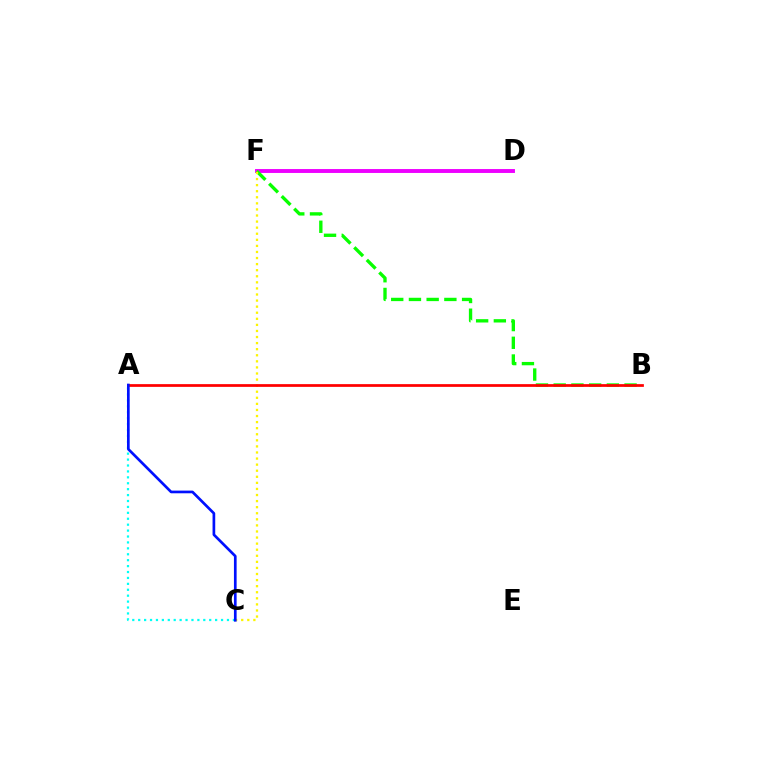{('D', 'F'): [{'color': '#ee00ff', 'line_style': 'solid', 'thickness': 2.81}], ('B', 'F'): [{'color': '#08ff00', 'line_style': 'dashed', 'thickness': 2.41}], ('C', 'F'): [{'color': '#fcf500', 'line_style': 'dotted', 'thickness': 1.65}], ('A', 'C'): [{'color': '#00fff6', 'line_style': 'dotted', 'thickness': 1.61}, {'color': '#0010ff', 'line_style': 'solid', 'thickness': 1.93}], ('A', 'B'): [{'color': '#ff0000', 'line_style': 'solid', 'thickness': 1.98}]}